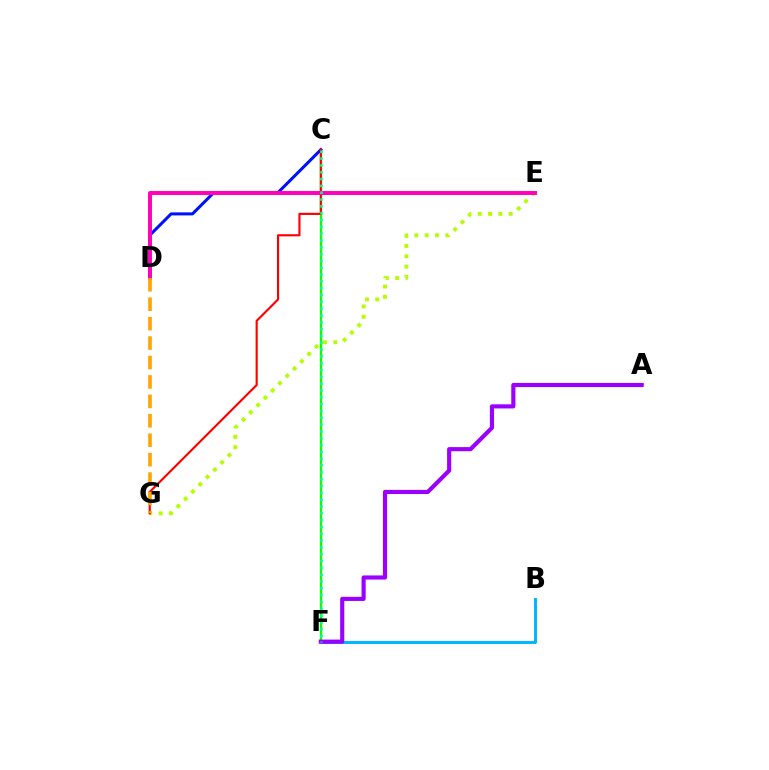{('B', 'F'): [{'color': '#00b5ff', 'line_style': 'solid', 'thickness': 2.11}], ('C', 'F'): [{'color': '#08ff00', 'line_style': 'solid', 'thickness': 1.66}, {'color': '#00ff9d', 'line_style': 'dotted', 'thickness': 1.85}], ('C', 'D'): [{'color': '#0010ff', 'line_style': 'solid', 'thickness': 2.18}], ('E', 'G'): [{'color': '#b3ff00', 'line_style': 'dotted', 'thickness': 2.8}], ('C', 'G'): [{'color': '#ff0000', 'line_style': 'solid', 'thickness': 1.54}], ('A', 'F'): [{'color': '#9b00ff', 'line_style': 'solid', 'thickness': 2.98}], ('D', 'E'): [{'color': '#ff00bd', 'line_style': 'solid', 'thickness': 2.84}], ('D', 'G'): [{'color': '#ffa500', 'line_style': 'dashed', 'thickness': 2.64}]}